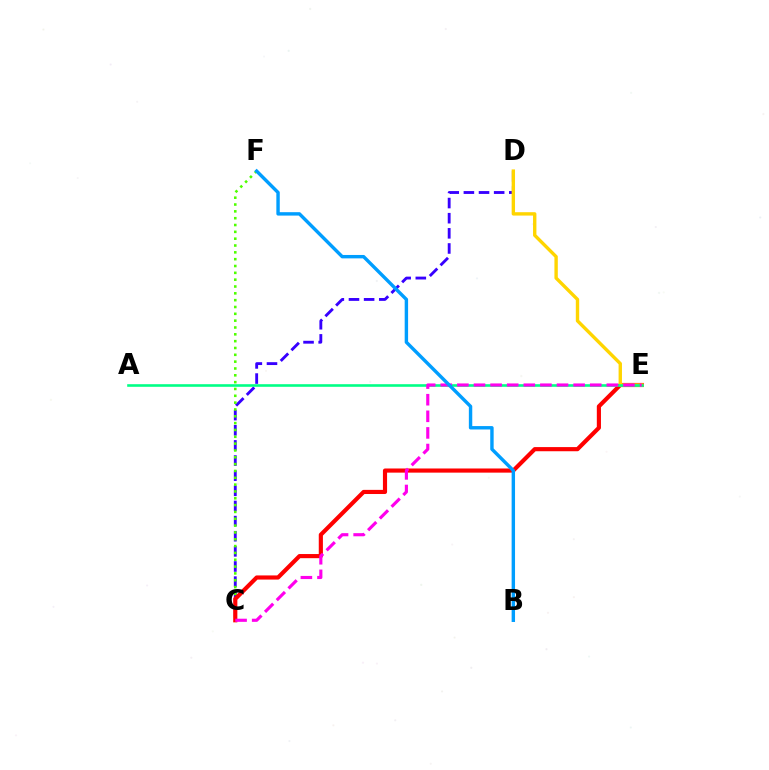{('C', 'D'): [{'color': '#3700ff', 'line_style': 'dashed', 'thickness': 2.06}], ('C', 'F'): [{'color': '#4fff00', 'line_style': 'dotted', 'thickness': 1.86}], ('C', 'E'): [{'color': '#ff0000', 'line_style': 'solid', 'thickness': 2.98}, {'color': '#ff00ed', 'line_style': 'dashed', 'thickness': 2.26}], ('D', 'E'): [{'color': '#ffd500', 'line_style': 'solid', 'thickness': 2.43}], ('A', 'E'): [{'color': '#00ff86', 'line_style': 'solid', 'thickness': 1.88}], ('B', 'F'): [{'color': '#009eff', 'line_style': 'solid', 'thickness': 2.45}]}